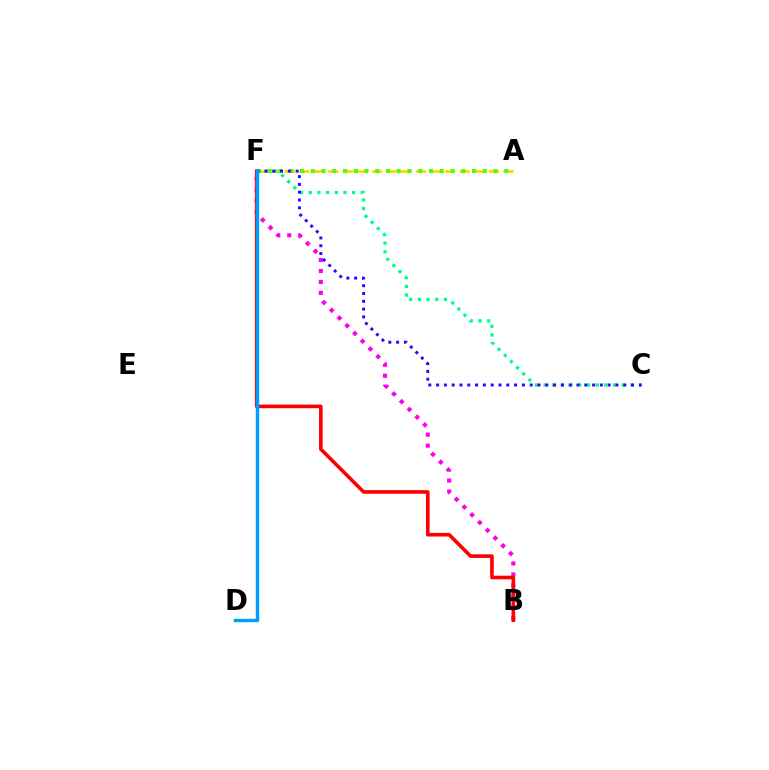{('A', 'F'): [{'color': '#ffd500', 'line_style': 'dashed', 'thickness': 1.98}, {'color': '#4fff00', 'line_style': 'dotted', 'thickness': 2.92}], ('B', 'F'): [{'color': '#ff00ed', 'line_style': 'dotted', 'thickness': 2.97}, {'color': '#ff0000', 'line_style': 'solid', 'thickness': 2.6}], ('C', 'F'): [{'color': '#00ff86', 'line_style': 'dotted', 'thickness': 2.36}, {'color': '#3700ff', 'line_style': 'dotted', 'thickness': 2.12}], ('D', 'F'): [{'color': '#009eff', 'line_style': 'solid', 'thickness': 2.47}]}